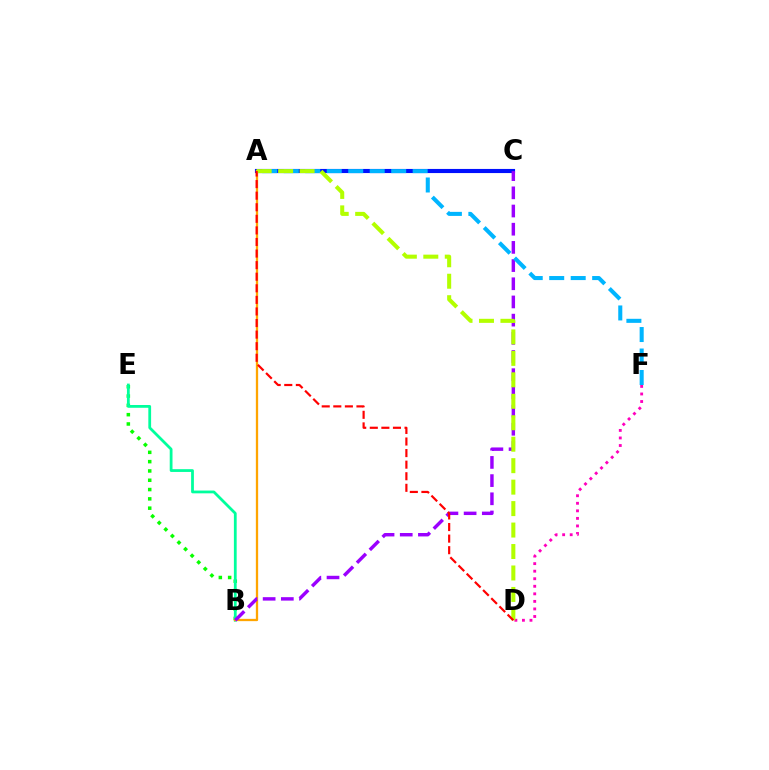{('D', 'F'): [{'color': '#ff00bd', 'line_style': 'dotted', 'thickness': 2.05}], ('B', 'E'): [{'color': '#08ff00', 'line_style': 'dotted', 'thickness': 2.53}, {'color': '#00ff9d', 'line_style': 'solid', 'thickness': 2.0}], ('A', 'C'): [{'color': '#0010ff', 'line_style': 'solid', 'thickness': 2.96}], ('A', 'B'): [{'color': '#ffa500', 'line_style': 'solid', 'thickness': 1.66}], ('B', 'C'): [{'color': '#9b00ff', 'line_style': 'dashed', 'thickness': 2.47}], ('A', 'F'): [{'color': '#00b5ff', 'line_style': 'dashed', 'thickness': 2.92}], ('A', 'D'): [{'color': '#b3ff00', 'line_style': 'dashed', 'thickness': 2.92}, {'color': '#ff0000', 'line_style': 'dashed', 'thickness': 1.57}]}